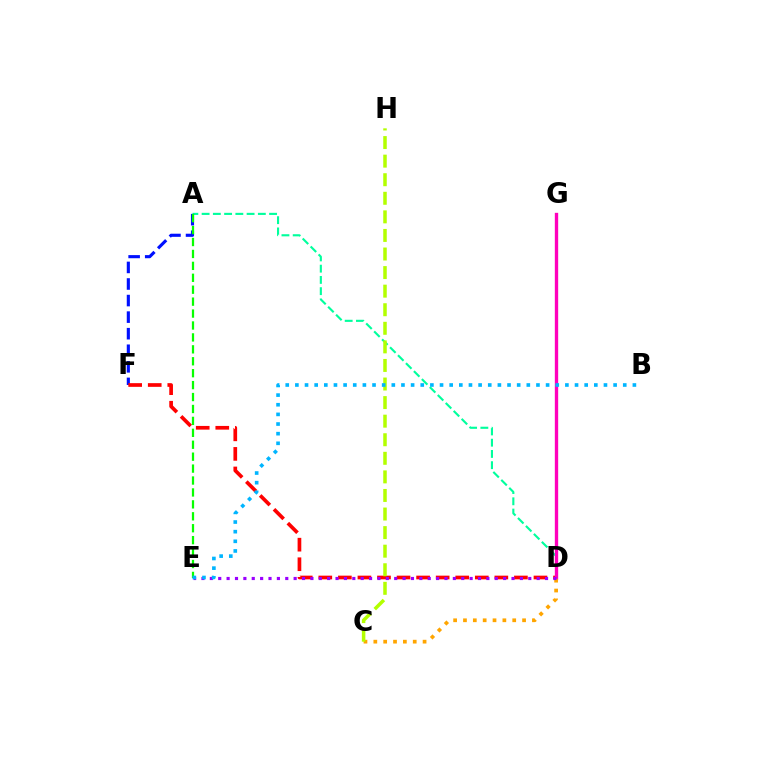{('A', 'D'): [{'color': '#00ff9d', 'line_style': 'dashed', 'thickness': 1.53}], ('A', 'F'): [{'color': '#0010ff', 'line_style': 'dashed', 'thickness': 2.25}], ('D', 'F'): [{'color': '#ff0000', 'line_style': 'dashed', 'thickness': 2.66}], ('D', 'G'): [{'color': '#ff00bd', 'line_style': 'solid', 'thickness': 2.41}], ('C', 'D'): [{'color': '#ffa500', 'line_style': 'dotted', 'thickness': 2.68}], ('A', 'E'): [{'color': '#08ff00', 'line_style': 'dashed', 'thickness': 1.62}], ('C', 'H'): [{'color': '#b3ff00', 'line_style': 'dashed', 'thickness': 2.52}], ('D', 'E'): [{'color': '#9b00ff', 'line_style': 'dotted', 'thickness': 2.28}], ('B', 'E'): [{'color': '#00b5ff', 'line_style': 'dotted', 'thickness': 2.62}]}